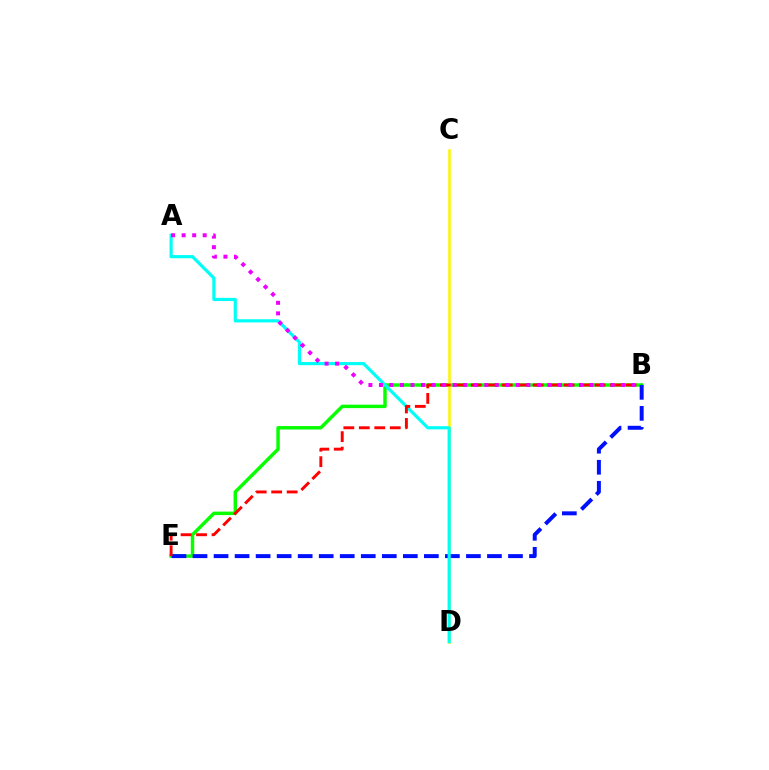{('B', 'E'): [{'color': '#08ff00', 'line_style': 'solid', 'thickness': 2.48}, {'color': '#0010ff', 'line_style': 'dashed', 'thickness': 2.86}, {'color': '#ff0000', 'line_style': 'dashed', 'thickness': 2.1}], ('C', 'D'): [{'color': '#fcf500', 'line_style': 'solid', 'thickness': 1.83}], ('A', 'D'): [{'color': '#00fff6', 'line_style': 'solid', 'thickness': 2.29}], ('A', 'B'): [{'color': '#ee00ff', 'line_style': 'dotted', 'thickness': 2.86}]}